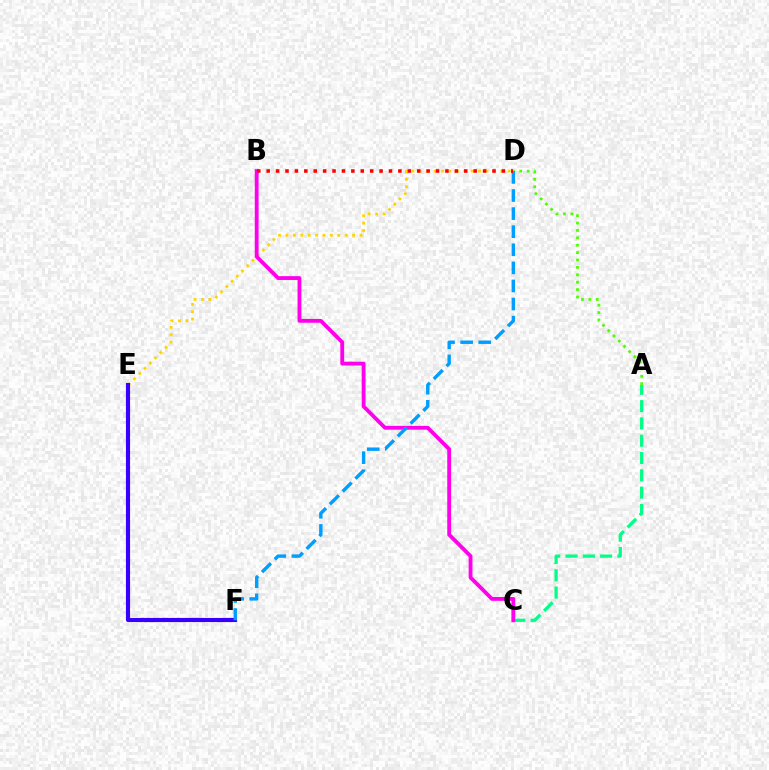{('A', 'D'): [{'color': '#4fff00', 'line_style': 'dotted', 'thickness': 2.01}], ('A', 'C'): [{'color': '#00ff86', 'line_style': 'dashed', 'thickness': 2.35}], ('D', 'E'): [{'color': '#ffd500', 'line_style': 'dotted', 'thickness': 2.01}], ('B', 'C'): [{'color': '#ff00ed', 'line_style': 'solid', 'thickness': 2.76}], ('E', 'F'): [{'color': '#3700ff', 'line_style': 'solid', 'thickness': 2.97}], ('D', 'F'): [{'color': '#009eff', 'line_style': 'dashed', 'thickness': 2.46}], ('B', 'D'): [{'color': '#ff0000', 'line_style': 'dotted', 'thickness': 2.56}]}